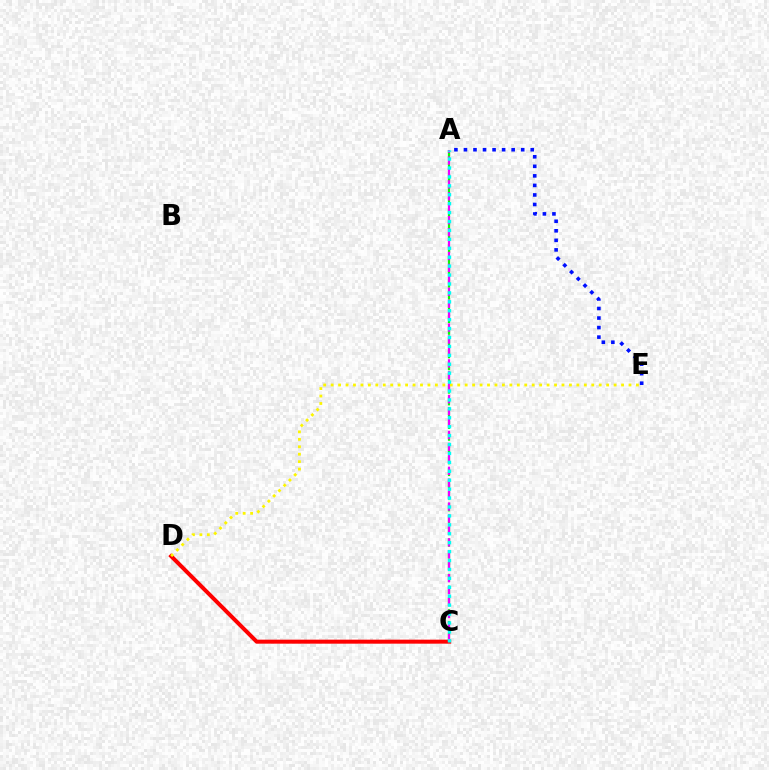{('C', 'D'): [{'color': '#ff0000', 'line_style': 'solid', 'thickness': 2.88}], ('A', 'C'): [{'color': '#08ff00', 'line_style': 'dashed', 'thickness': 1.6}, {'color': '#ee00ff', 'line_style': 'dashed', 'thickness': 1.62}, {'color': '#00fff6', 'line_style': 'dotted', 'thickness': 2.42}], ('D', 'E'): [{'color': '#fcf500', 'line_style': 'dotted', 'thickness': 2.02}], ('A', 'E'): [{'color': '#0010ff', 'line_style': 'dotted', 'thickness': 2.59}]}